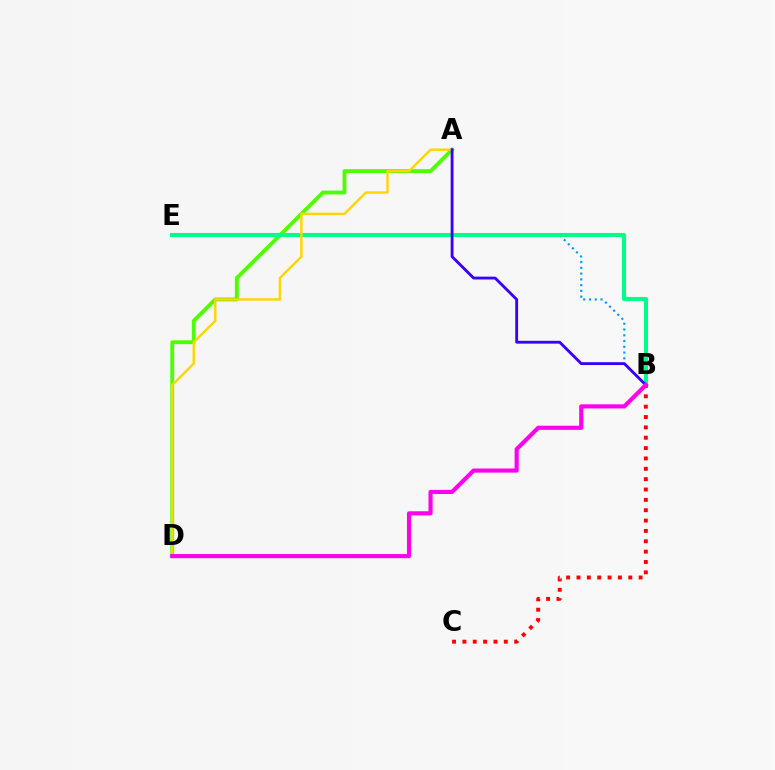{('A', 'D'): [{'color': '#4fff00', 'line_style': 'solid', 'thickness': 2.78}, {'color': '#ffd500', 'line_style': 'solid', 'thickness': 1.74}], ('B', 'E'): [{'color': '#009eff', 'line_style': 'dotted', 'thickness': 1.56}, {'color': '#00ff86', 'line_style': 'solid', 'thickness': 2.95}], ('B', 'C'): [{'color': '#ff0000', 'line_style': 'dotted', 'thickness': 2.81}], ('A', 'B'): [{'color': '#3700ff', 'line_style': 'solid', 'thickness': 2.05}], ('B', 'D'): [{'color': '#ff00ed', 'line_style': 'solid', 'thickness': 2.97}]}